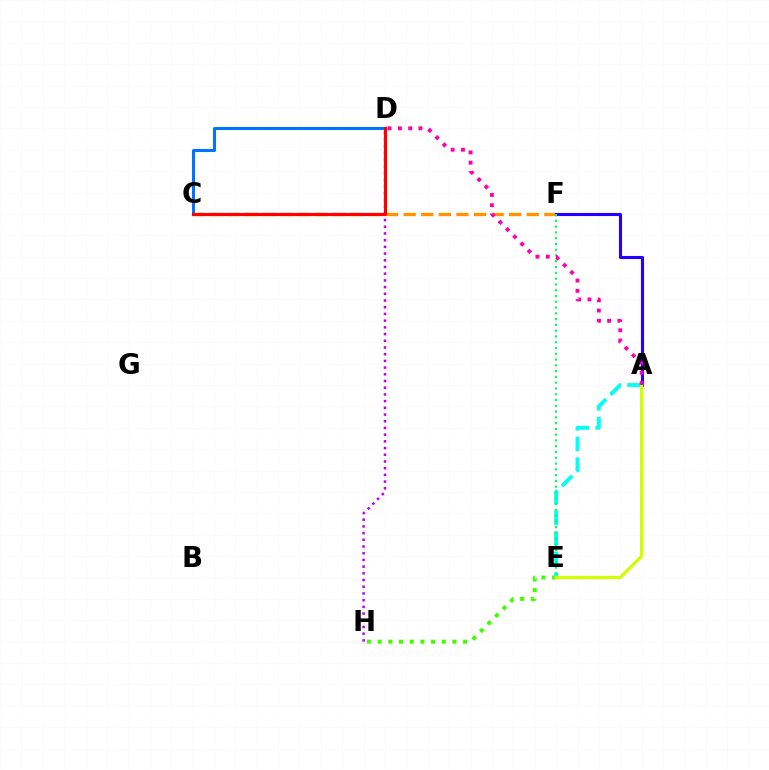{('E', 'H'): [{'color': '#3dff00', 'line_style': 'dotted', 'thickness': 2.9}], ('C', 'F'): [{'color': '#ff9400', 'line_style': 'dashed', 'thickness': 2.39}], ('A', 'E'): [{'color': '#00fff6', 'line_style': 'dashed', 'thickness': 2.81}, {'color': '#d1ff00', 'line_style': 'solid', 'thickness': 2.36}], ('A', 'F'): [{'color': '#2500ff', 'line_style': 'solid', 'thickness': 2.23}], ('E', 'F'): [{'color': '#00ff5c', 'line_style': 'dotted', 'thickness': 1.57}], ('C', 'D'): [{'color': '#0074ff', 'line_style': 'solid', 'thickness': 2.18}, {'color': '#ff0000', 'line_style': 'solid', 'thickness': 2.28}], ('A', 'D'): [{'color': '#ff00ac', 'line_style': 'dotted', 'thickness': 2.79}], ('D', 'H'): [{'color': '#b900ff', 'line_style': 'dotted', 'thickness': 1.82}]}